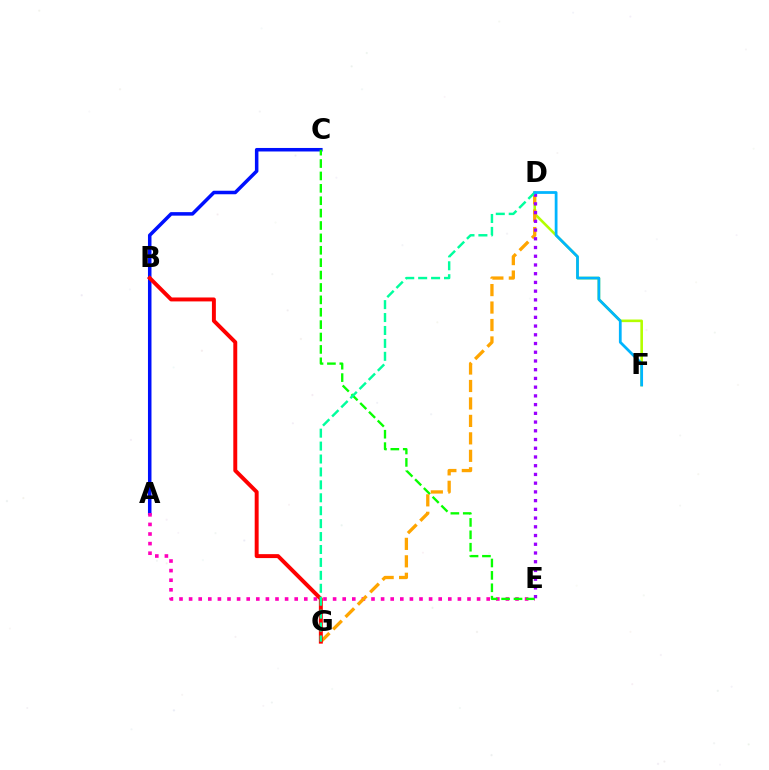{('A', 'C'): [{'color': '#0010ff', 'line_style': 'solid', 'thickness': 2.53}], ('A', 'E'): [{'color': '#ff00bd', 'line_style': 'dotted', 'thickness': 2.61}], ('D', 'F'): [{'color': '#b3ff00', 'line_style': 'solid', 'thickness': 1.88}, {'color': '#00b5ff', 'line_style': 'solid', 'thickness': 1.99}], ('C', 'E'): [{'color': '#08ff00', 'line_style': 'dashed', 'thickness': 1.68}], ('D', 'G'): [{'color': '#ffa500', 'line_style': 'dashed', 'thickness': 2.37}, {'color': '#00ff9d', 'line_style': 'dashed', 'thickness': 1.76}], ('D', 'E'): [{'color': '#9b00ff', 'line_style': 'dotted', 'thickness': 2.37}], ('B', 'G'): [{'color': '#ff0000', 'line_style': 'solid', 'thickness': 2.84}]}